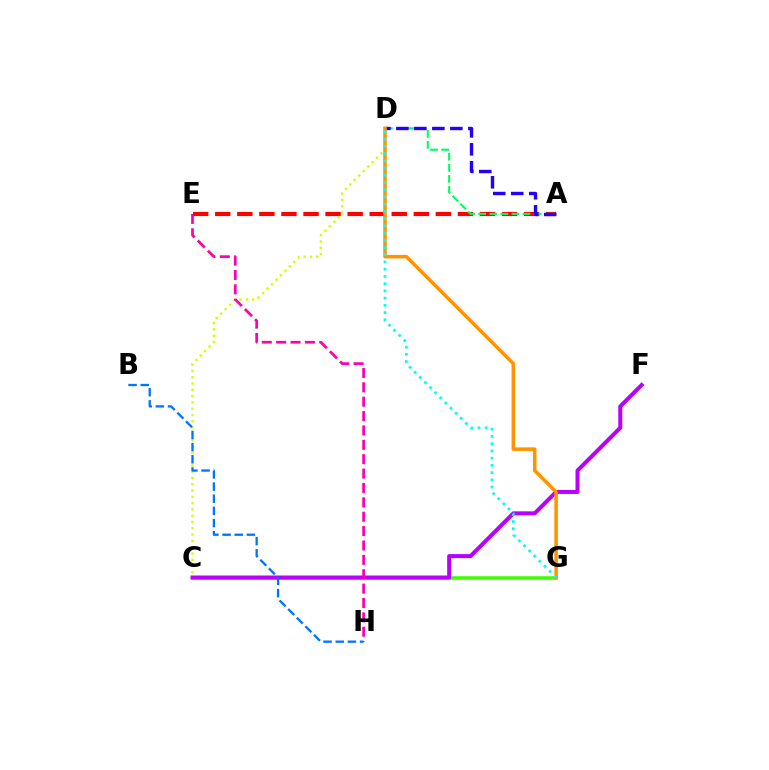{('C', 'G'): [{'color': '#3dff00', 'line_style': 'solid', 'thickness': 2.58}], ('A', 'E'): [{'color': '#ff0000', 'line_style': 'dashed', 'thickness': 3.0}], ('A', 'D'): [{'color': '#00ff5c', 'line_style': 'dashed', 'thickness': 1.51}, {'color': '#2500ff', 'line_style': 'dashed', 'thickness': 2.44}], ('C', 'F'): [{'color': '#b900ff', 'line_style': 'solid', 'thickness': 2.88}], ('C', 'D'): [{'color': '#d1ff00', 'line_style': 'dotted', 'thickness': 1.71}], ('D', 'G'): [{'color': '#ff9400', 'line_style': 'solid', 'thickness': 2.56}, {'color': '#00fff6', 'line_style': 'dotted', 'thickness': 1.96}], ('E', 'H'): [{'color': '#ff00ac', 'line_style': 'dashed', 'thickness': 1.95}], ('B', 'H'): [{'color': '#0074ff', 'line_style': 'dashed', 'thickness': 1.65}]}